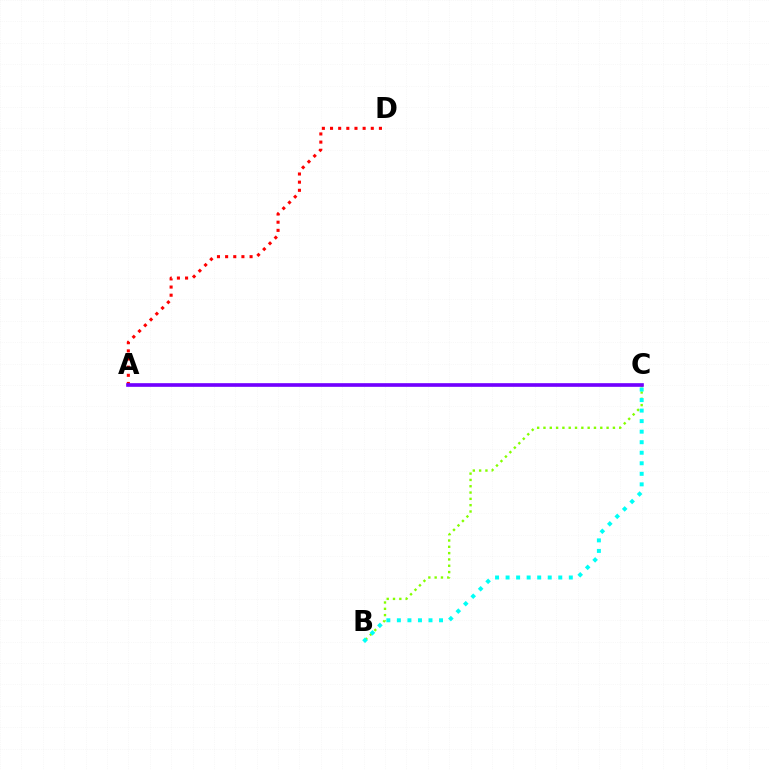{('A', 'D'): [{'color': '#ff0000', 'line_style': 'dotted', 'thickness': 2.21}], ('B', 'C'): [{'color': '#84ff00', 'line_style': 'dotted', 'thickness': 1.72}, {'color': '#00fff6', 'line_style': 'dotted', 'thickness': 2.86}], ('A', 'C'): [{'color': '#7200ff', 'line_style': 'solid', 'thickness': 2.63}]}